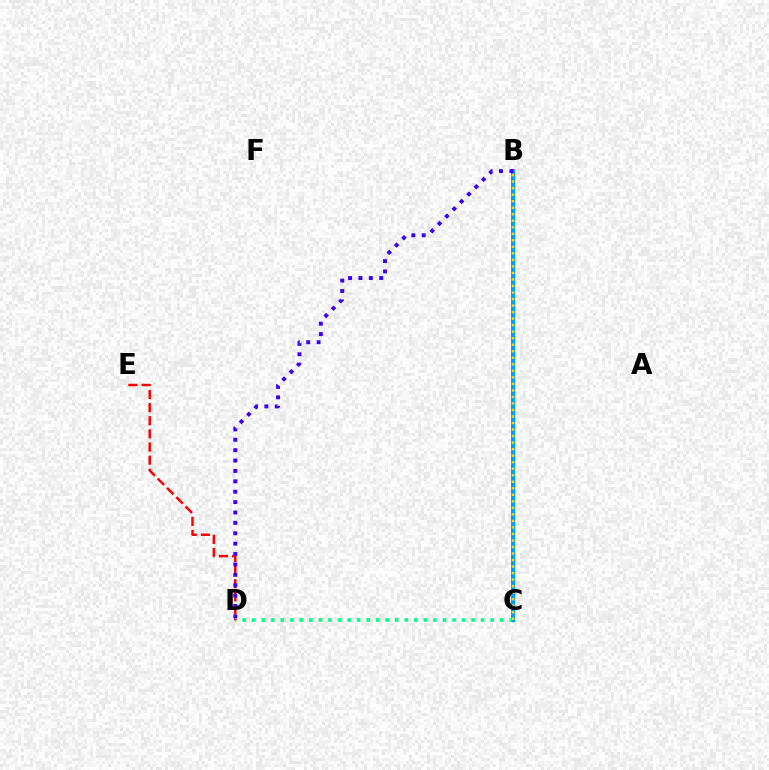{('B', 'C'): [{'color': '#ff00ed', 'line_style': 'solid', 'thickness': 2.75}, {'color': '#4fff00', 'line_style': 'solid', 'thickness': 1.64}, {'color': '#009eff', 'line_style': 'solid', 'thickness': 2.5}, {'color': '#ffd500', 'line_style': 'dotted', 'thickness': 1.77}], ('C', 'D'): [{'color': '#00ff86', 'line_style': 'dotted', 'thickness': 2.59}], ('D', 'E'): [{'color': '#ff0000', 'line_style': 'dashed', 'thickness': 1.79}], ('B', 'D'): [{'color': '#3700ff', 'line_style': 'dotted', 'thickness': 2.82}]}